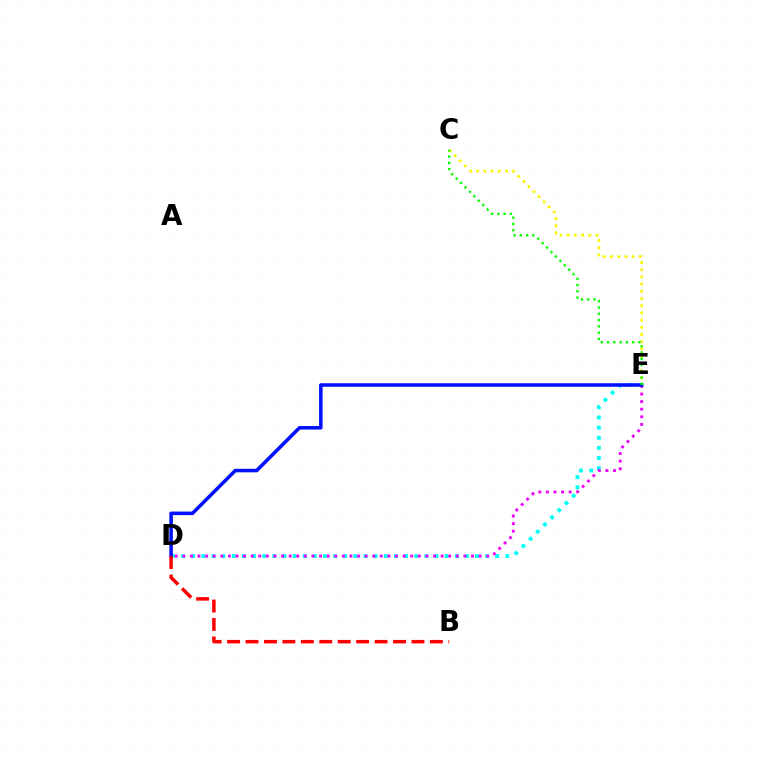{('C', 'E'): [{'color': '#fcf500', 'line_style': 'dotted', 'thickness': 1.96}, {'color': '#08ff00', 'line_style': 'dotted', 'thickness': 1.7}], ('D', 'E'): [{'color': '#00fff6', 'line_style': 'dotted', 'thickness': 2.75}, {'color': '#ee00ff', 'line_style': 'dotted', 'thickness': 2.06}, {'color': '#0010ff', 'line_style': 'solid', 'thickness': 2.54}], ('B', 'D'): [{'color': '#ff0000', 'line_style': 'dashed', 'thickness': 2.5}]}